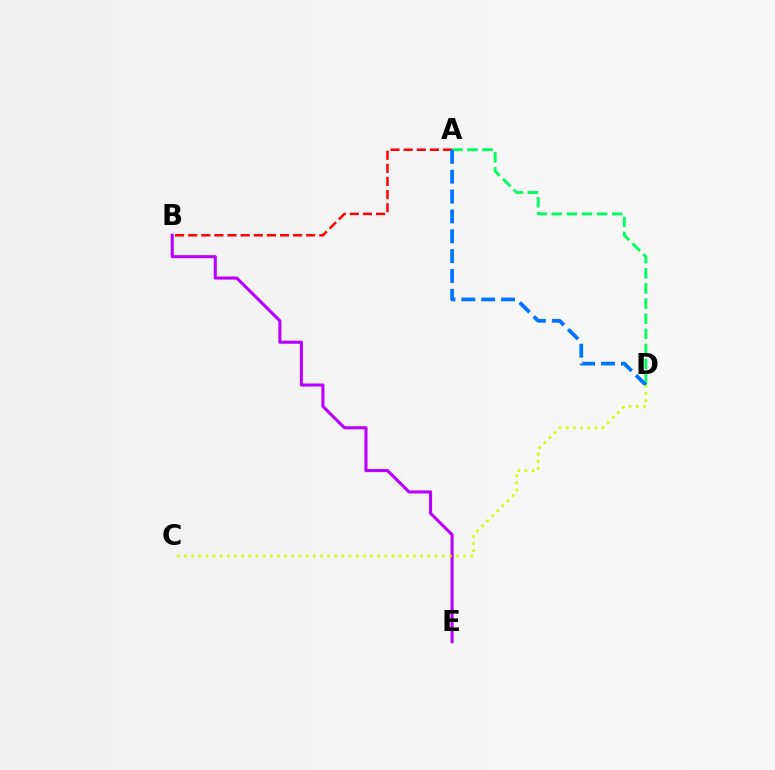{('A', 'B'): [{'color': '#ff0000', 'line_style': 'dashed', 'thickness': 1.78}], ('A', 'D'): [{'color': '#00ff5c', 'line_style': 'dashed', 'thickness': 2.05}, {'color': '#0074ff', 'line_style': 'dashed', 'thickness': 2.7}], ('B', 'E'): [{'color': '#b900ff', 'line_style': 'solid', 'thickness': 2.2}], ('C', 'D'): [{'color': '#d1ff00', 'line_style': 'dotted', 'thickness': 1.95}]}